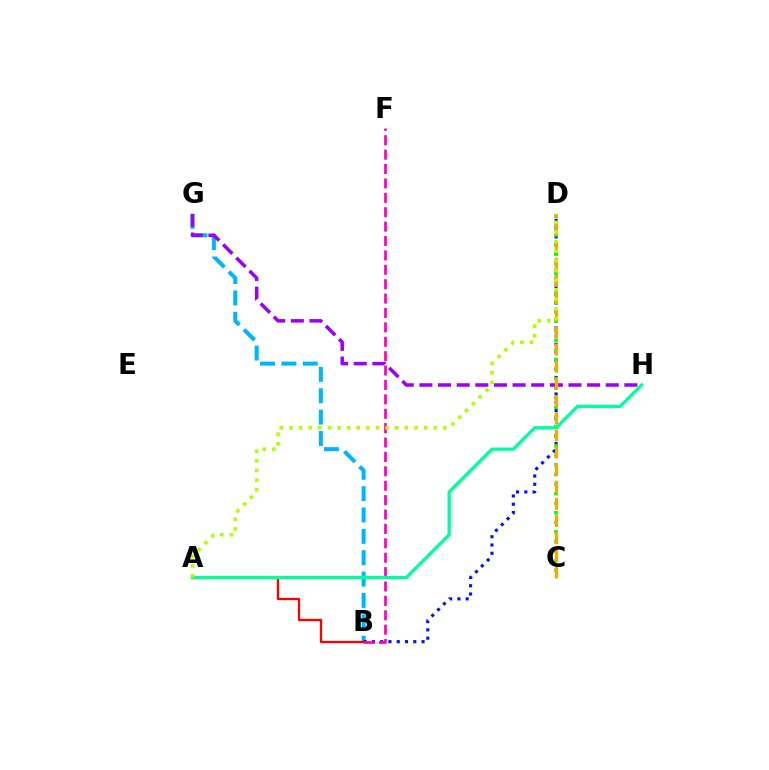{('B', 'G'): [{'color': '#00b5ff', 'line_style': 'dashed', 'thickness': 2.9}], ('B', 'D'): [{'color': '#0010ff', 'line_style': 'dotted', 'thickness': 2.25}], ('B', 'F'): [{'color': '#ff00bd', 'line_style': 'dashed', 'thickness': 1.96}], ('C', 'D'): [{'color': '#08ff00', 'line_style': 'dotted', 'thickness': 2.6}, {'color': '#ffa500', 'line_style': 'dashed', 'thickness': 2.33}], ('G', 'H'): [{'color': '#9b00ff', 'line_style': 'dashed', 'thickness': 2.53}], ('A', 'B'): [{'color': '#ff0000', 'line_style': 'solid', 'thickness': 1.67}], ('A', 'H'): [{'color': '#00ff9d', 'line_style': 'solid', 'thickness': 2.36}], ('A', 'D'): [{'color': '#b3ff00', 'line_style': 'dotted', 'thickness': 2.61}]}